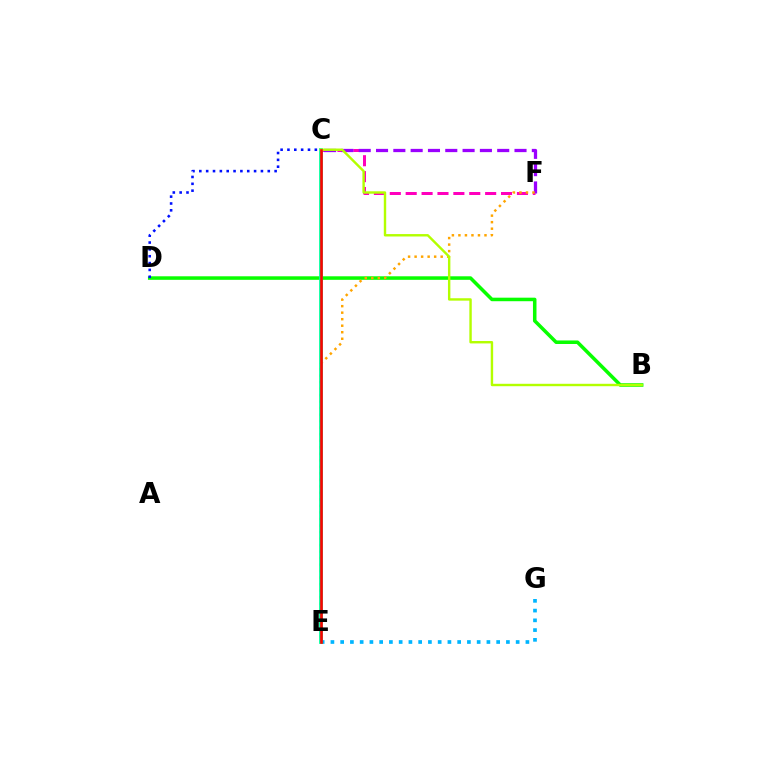{('C', 'F'): [{'color': '#ff00bd', 'line_style': 'dashed', 'thickness': 2.16}, {'color': '#9b00ff', 'line_style': 'dashed', 'thickness': 2.35}], ('B', 'D'): [{'color': '#08ff00', 'line_style': 'solid', 'thickness': 2.54}], ('E', 'G'): [{'color': '#00b5ff', 'line_style': 'dotted', 'thickness': 2.65}], ('E', 'F'): [{'color': '#ffa500', 'line_style': 'dotted', 'thickness': 1.77}], ('C', 'E'): [{'color': '#00ff9d', 'line_style': 'solid', 'thickness': 2.72}, {'color': '#ff0000', 'line_style': 'solid', 'thickness': 1.88}], ('C', 'D'): [{'color': '#0010ff', 'line_style': 'dotted', 'thickness': 1.86}], ('B', 'C'): [{'color': '#b3ff00', 'line_style': 'solid', 'thickness': 1.74}]}